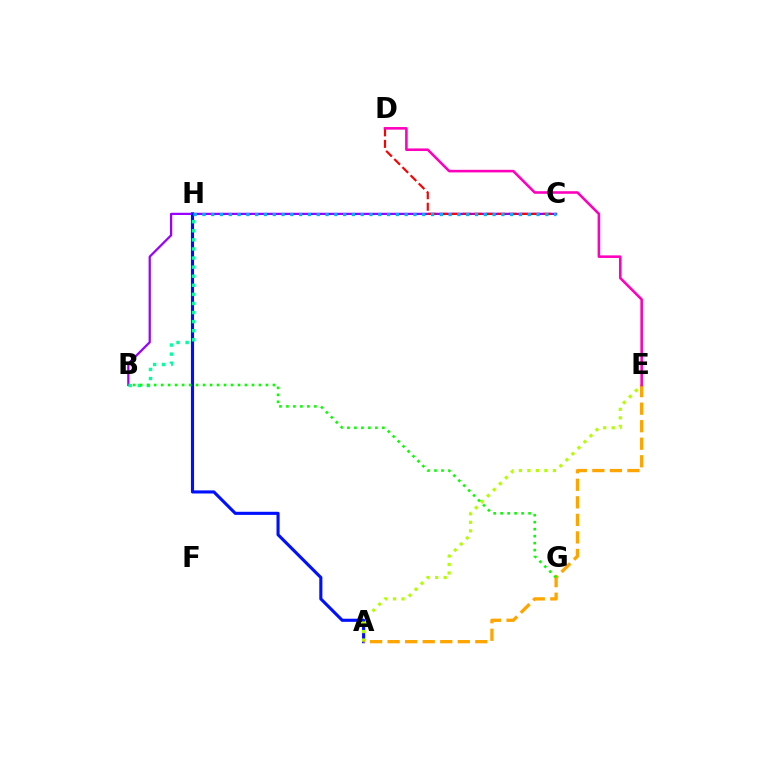{('B', 'C'): [{'color': '#9b00ff', 'line_style': 'solid', 'thickness': 1.61}], ('A', 'H'): [{'color': '#0010ff', 'line_style': 'solid', 'thickness': 2.24}], ('C', 'D'): [{'color': '#ff0000', 'line_style': 'dashed', 'thickness': 1.56}], ('A', 'E'): [{'color': '#b3ff00', 'line_style': 'dotted', 'thickness': 2.31}, {'color': '#ffa500', 'line_style': 'dashed', 'thickness': 2.38}], ('B', 'H'): [{'color': '#00ff9d', 'line_style': 'dotted', 'thickness': 2.47}], ('C', 'H'): [{'color': '#00b5ff', 'line_style': 'dotted', 'thickness': 2.39}], ('D', 'E'): [{'color': '#ff00bd', 'line_style': 'solid', 'thickness': 1.86}], ('B', 'G'): [{'color': '#08ff00', 'line_style': 'dotted', 'thickness': 1.9}]}